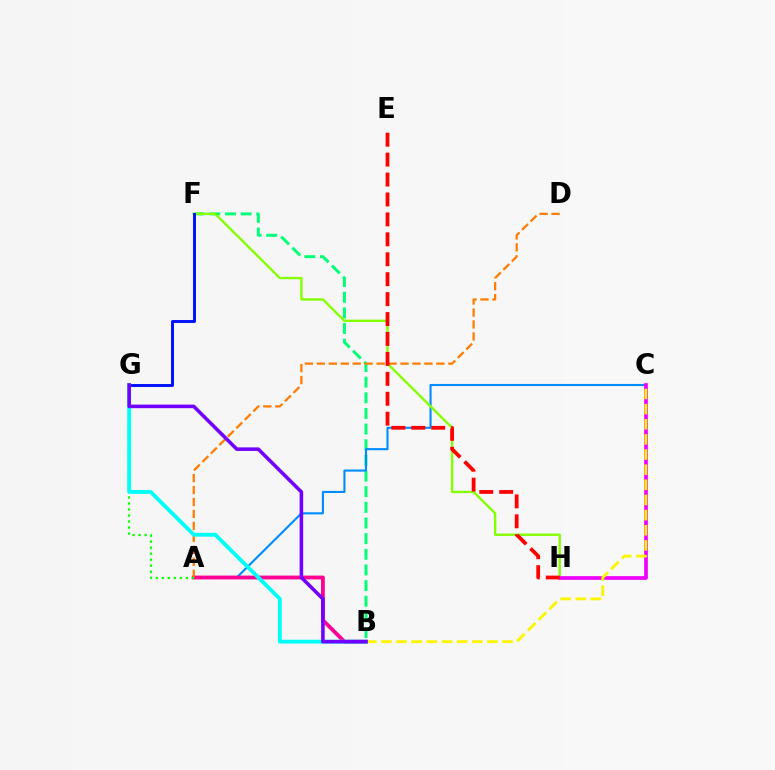{('B', 'F'): [{'color': '#00ff74', 'line_style': 'dashed', 'thickness': 2.13}], ('A', 'C'): [{'color': '#008cff', 'line_style': 'solid', 'thickness': 1.52}], ('A', 'B'): [{'color': '#ff0094', 'line_style': 'solid', 'thickness': 2.75}], ('F', 'H'): [{'color': '#84ff00', 'line_style': 'solid', 'thickness': 1.7}], ('C', 'H'): [{'color': '#ee00ff', 'line_style': 'solid', 'thickness': 2.64}], ('F', 'G'): [{'color': '#0010ff', 'line_style': 'solid', 'thickness': 2.12}], ('B', 'C'): [{'color': '#fcf500', 'line_style': 'dashed', 'thickness': 2.06}], ('A', 'D'): [{'color': '#ff7c00', 'line_style': 'dashed', 'thickness': 1.62}], ('A', 'G'): [{'color': '#08ff00', 'line_style': 'dotted', 'thickness': 1.63}], ('B', 'G'): [{'color': '#00fff6', 'line_style': 'solid', 'thickness': 2.78}, {'color': '#7200ff', 'line_style': 'solid', 'thickness': 2.57}], ('E', 'H'): [{'color': '#ff0000', 'line_style': 'dashed', 'thickness': 2.71}]}